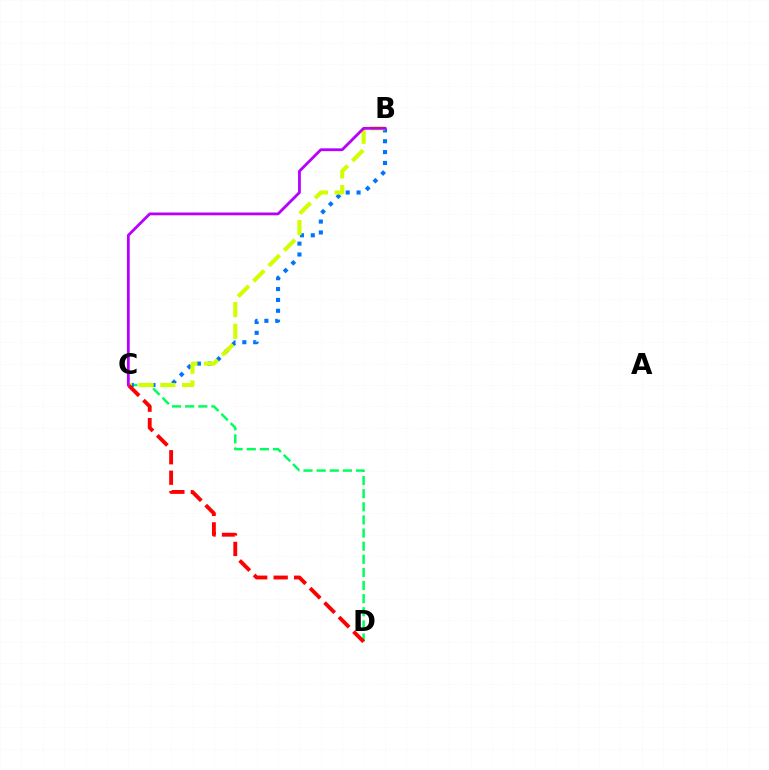{('C', 'D'): [{'color': '#00ff5c', 'line_style': 'dashed', 'thickness': 1.78}, {'color': '#ff0000', 'line_style': 'dashed', 'thickness': 2.78}], ('B', 'C'): [{'color': '#0074ff', 'line_style': 'dotted', 'thickness': 2.95}, {'color': '#d1ff00', 'line_style': 'dashed', 'thickness': 2.95}, {'color': '#b900ff', 'line_style': 'solid', 'thickness': 2.02}]}